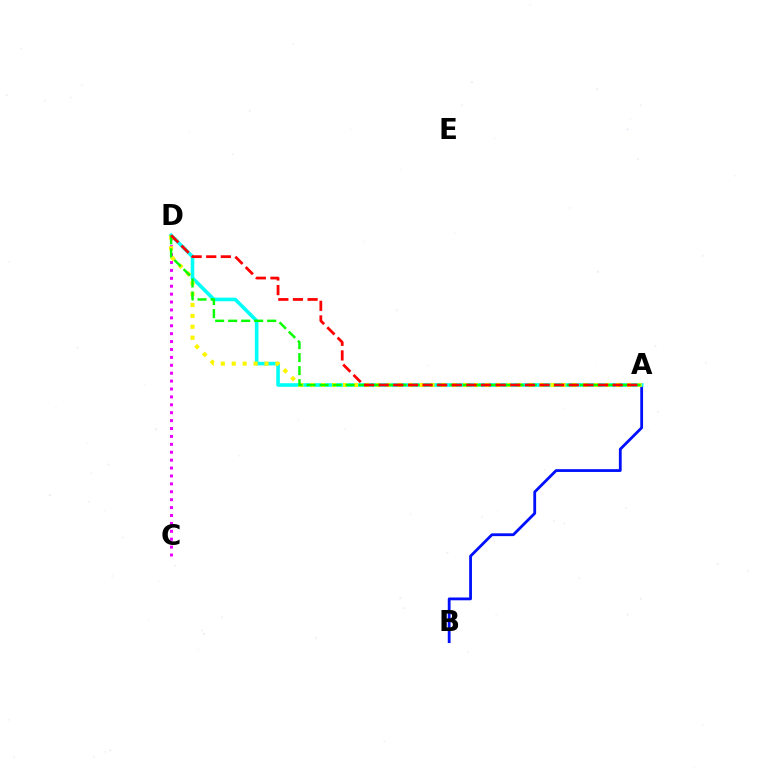{('C', 'D'): [{'color': '#ee00ff', 'line_style': 'dotted', 'thickness': 2.15}], ('A', 'B'): [{'color': '#0010ff', 'line_style': 'solid', 'thickness': 2.02}], ('A', 'D'): [{'color': '#00fff6', 'line_style': 'solid', 'thickness': 2.59}, {'color': '#fcf500', 'line_style': 'dotted', 'thickness': 2.97}, {'color': '#08ff00', 'line_style': 'dashed', 'thickness': 1.77}, {'color': '#ff0000', 'line_style': 'dashed', 'thickness': 1.99}]}